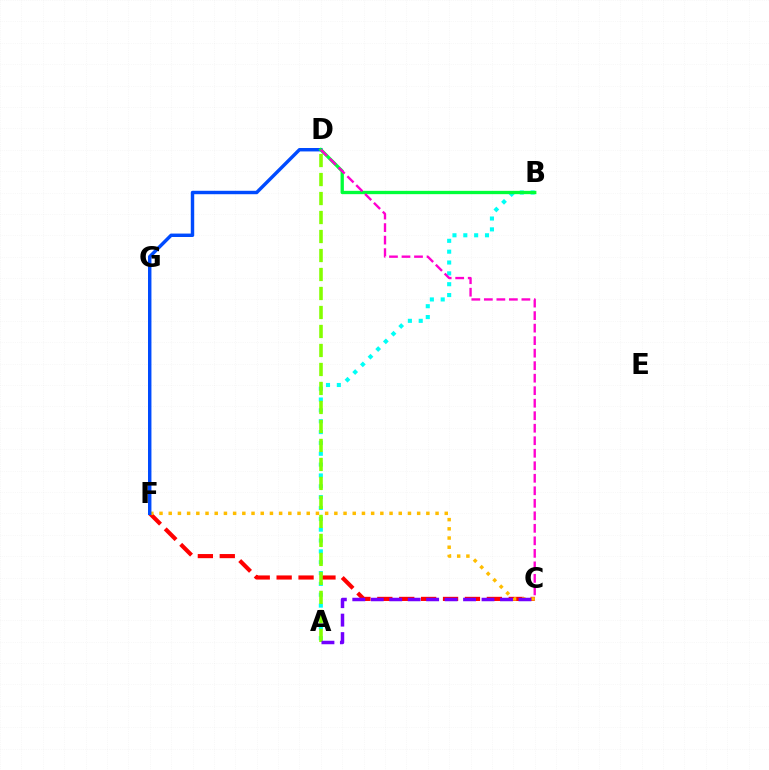{('A', 'B'): [{'color': '#00fff6', 'line_style': 'dotted', 'thickness': 2.95}], ('C', 'F'): [{'color': '#ff0000', 'line_style': 'dashed', 'thickness': 2.98}, {'color': '#ffbd00', 'line_style': 'dotted', 'thickness': 2.5}], ('A', 'D'): [{'color': '#84ff00', 'line_style': 'dashed', 'thickness': 2.58}], ('D', 'F'): [{'color': '#004bff', 'line_style': 'solid', 'thickness': 2.47}], ('B', 'D'): [{'color': '#00ff39', 'line_style': 'solid', 'thickness': 2.38}], ('A', 'C'): [{'color': '#7200ff', 'line_style': 'dashed', 'thickness': 2.51}], ('C', 'D'): [{'color': '#ff00cf', 'line_style': 'dashed', 'thickness': 1.7}]}